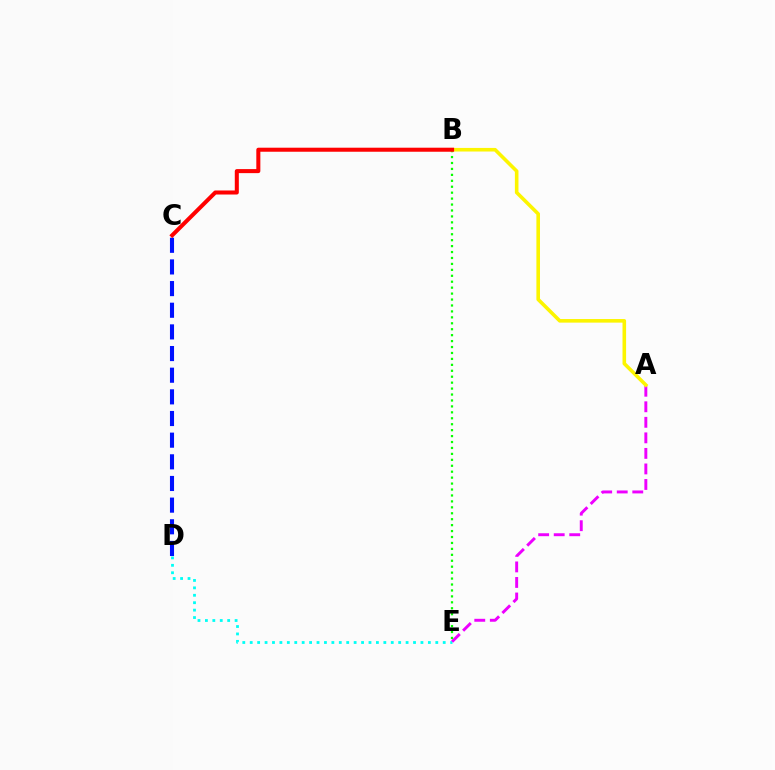{('D', 'E'): [{'color': '#00fff6', 'line_style': 'dotted', 'thickness': 2.02}], ('A', 'E'): [{'color': '#ee00ff', 'line_style': 'dashed', 'thickness': 2.11}], ('B', 'E'): [{'color': '#08ff00', 'line_style': 'dotted', 'thickness': 1.61}], ('A', 'B'): [{'color': '#fcf500', 'line_style': 'solid', 'thickness': 2.59}], ('C', 'D'): [{'color': '#0010ff', 'line_style': 'dashed', 'thickness': 2.94}], ('B', 'C'): [{'color': '#ff0000', 'line_style': 'solid', 'thickness': 2.91}]}